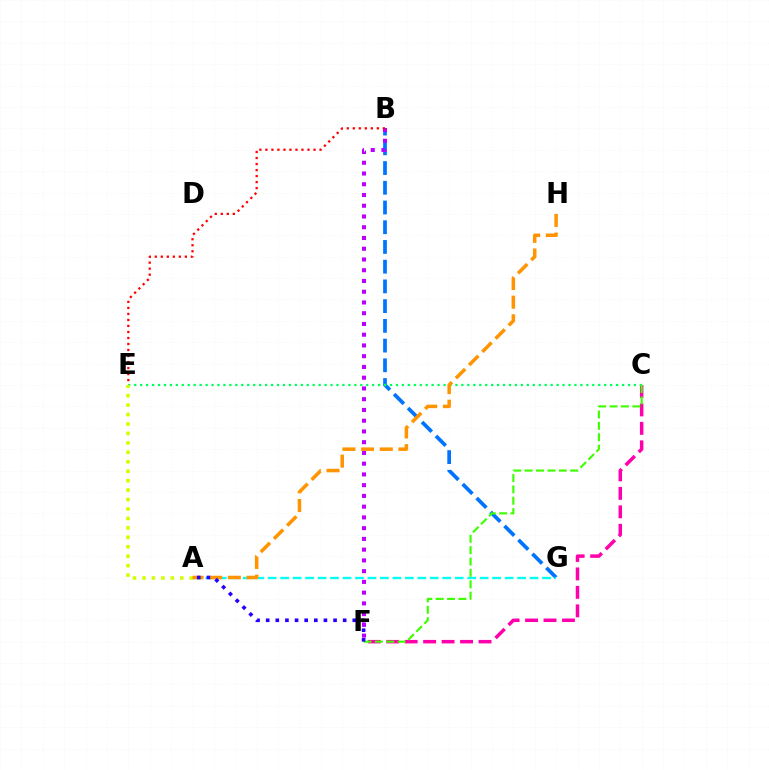{('B', 'G'): [{'color': '#0074ff', 'line_style': 'dashed', 'thickness': 2.68}], ('A', 'G'): [{'color': '#00fff6', 'line_style': 'dashed', 'thickness': 1.69}], ('B', 'F'): [{'color': '#b900ff', 'line_style': 'dotted', 'thickness': 2.92}], ('C', 'F'): [{'color': '#ff00ac', 'line_style': 'dashed', 'thickness': 2.51}, {'color': '#3dff00', 'line_style': 'dashed', 'thickness': 1.55}], ('C', 'E'): [{'color': '#00ff5c', 'line_style': 'dotted', 'thickness': 1.62}], ('B', 'E'): [{'color': '#ff0000', 'line_style': 'dotted', 'thickness': 1.63}], ('A', 'E'): [{'color': '#d1ff00', 'line_style': 'dotted', 'thickness': 2.57}], ('A', 'H'): [{'color': '#ff9400', 'line_style': 'dashed', 'thickness': 2.54}], ('A', 'F'): [{'color': '#2500ff', 'line_style': 'dotted', 'thickness': 2.62}]}